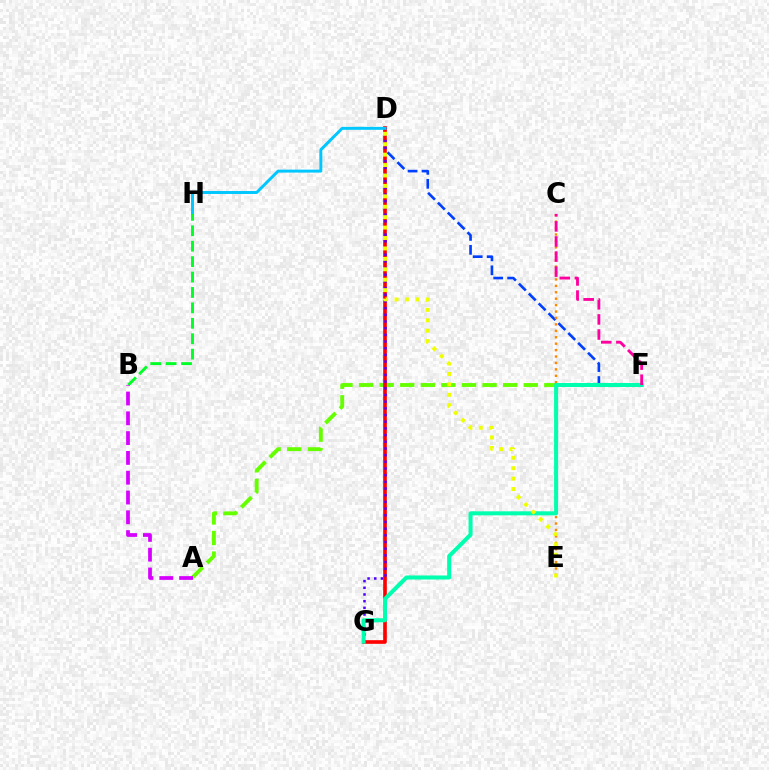{('A', 'F'): [{'color': '#66ff00', 'line_style': 'dashed', 'thickness': 2.8}], ('D', 'F'): [{'color': '#003fff', 'line_style': 'dashed', 'thickness': 1.9}], ('D', 'G'): [{'color': '#ff0000', 'line_style': 'solid', 'thickness': 2.63}, {'color': '#4f00ff', 'line_style': 'dotted', 'thickness': 1.82}], ('D', 'H'): [{'color': '#00c7ff', 'line_style': 'solid', 'thickness': 2.13}], ('C', 'E'): [{'color': '#ff8800', 'line_style': 'dotted', 'thickness': 1.75}], ('B', 'H'): [{'color': '#00ff27', 'line_style': 'dashed', 'thickness': 2.09}], ('A', 'B'): [{'color': '#d600ff', 'line_style': 'dashed', 'thickness': 2.69}], ('F', 'G'): [{'color': '#00ffaf', 'line_style': 'solid', 'thickness': 2.91}], ('C', 'F'): [{'color': '#ff00a0', 'line_style': 'dashed', 'thickness': 2.05}], ('D', 'E'): [{'color': '#eeff00', 'line_style': 'dotted', 'thickness': 2.83}]}